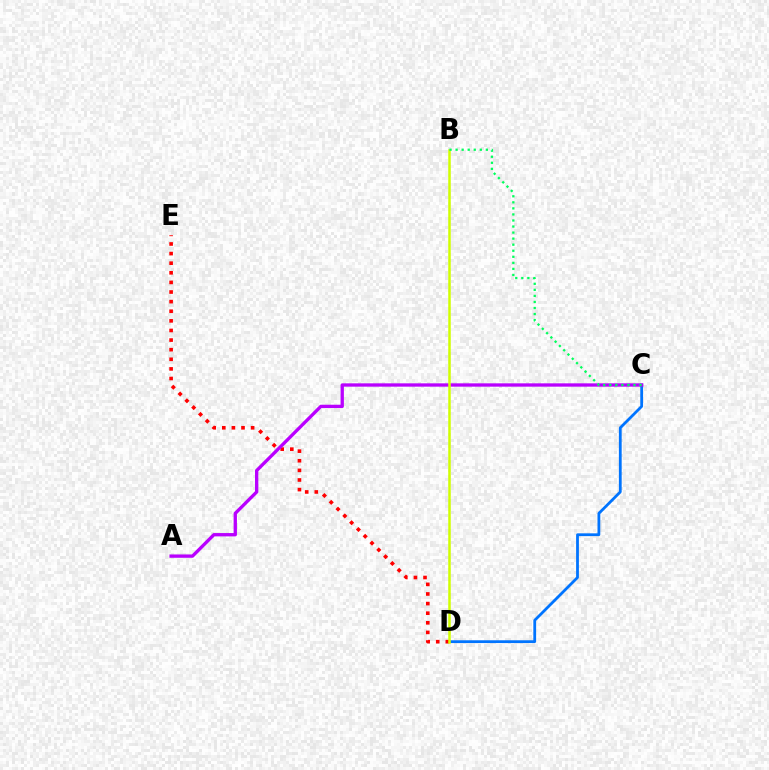{('C', 'D'): [{'color': '#0074ff', 'line_style': 'solid', 'thickness': 2.01}], ('D', 'E'): [{'color': '#ff0000', 'line_style': 'dotted', 'thickness': 2.61}], ('A', 'C'): [{'color': '#b900ff', 'line_style': 'solid', 'thickness': 2.39}], ('B', 'D'): [{'color': '#d1ff00', 'line_style': 'solid', 'thickness': 1.81}], ('B', 'C'): [{'color': '#00ff5c', 'line_style': 'dotted', 'thickness': 1.64}]}